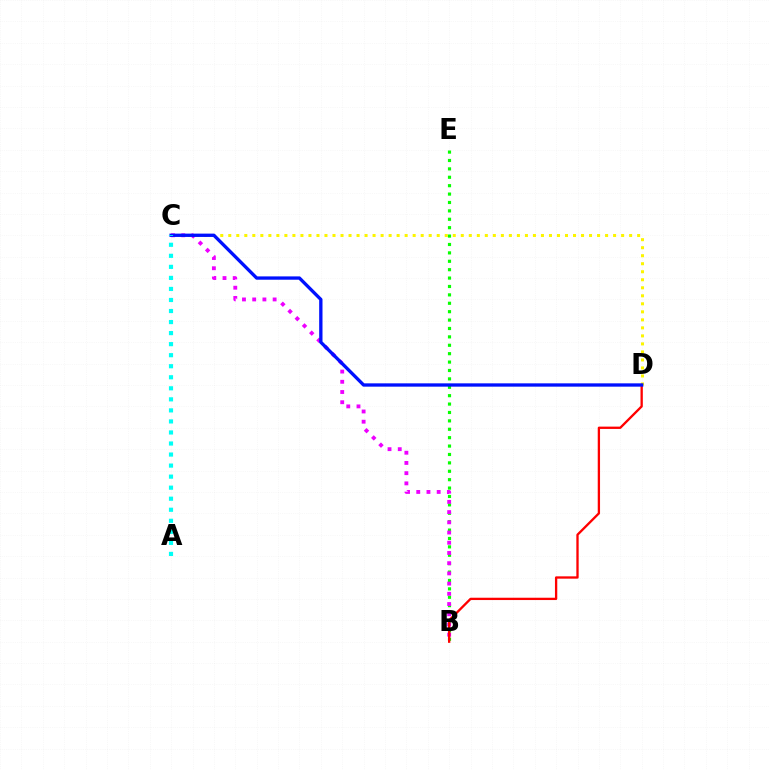{('C', 'D'): [{'color': '#fcf500', 'line_style': 'dotted', 'thickness': 2.18}, {'color': '#0010ff', 'line_style': 'solid', 'thickness': 2.39}], ('B', 'E'): [{'color': '#08ff00', 'line_style': 'dotted', 'thickness': 2.28}], ('B', 'C'): [{'color': '#ee00ff', 'line_style': 'dotted', 'thickness': 2.78}], ('B', 'D'): [{'color': '#ff0000', 'line_style': 'solid', 'thickness': 1.67}], ('A', 'C'): [{'color': '#00fff6', 'line_style': 'dotted', 'thickness': 3.0}]}